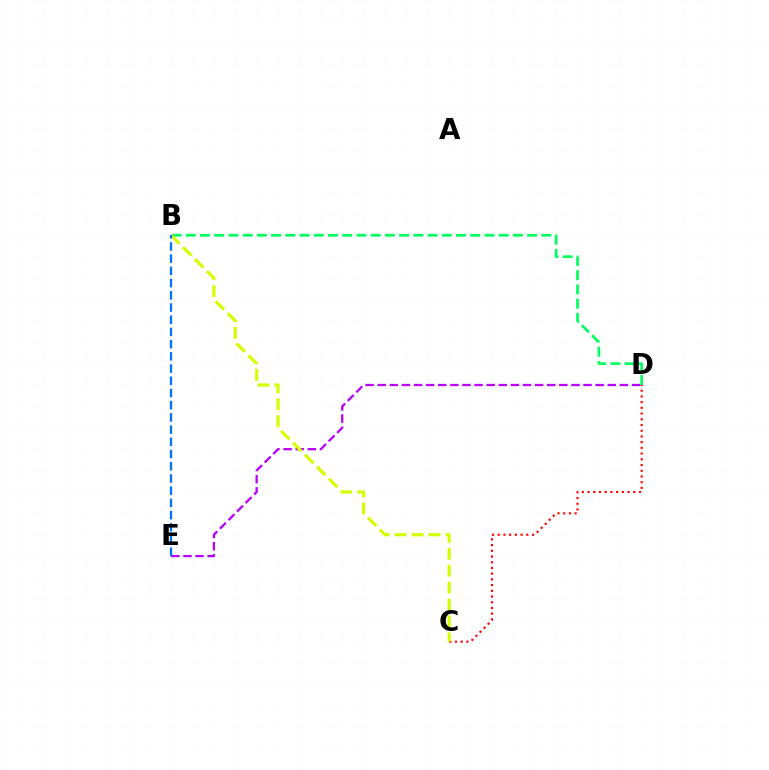{('B', 'D'): [{'color': '#00ff5c', 'line_style': 'dashed', 'thickness': 1.93}], ('C', 'D'): [{'color': '#ff0000', 'line_style': 'dotted', 'thickness': 1.55}], ('D', 'E'): [{'color': '#b900ff', 'line_style': 'dashed', 'thickness': 1.64}], ('B', 'C'): [{'color': '#d1ff00', 'line_style': 'dashed', 'thickness': 2.3}], ('B', 'E'): [{'color': '#0074ff', 'line_style': 'dashed', 'thickness': 1.66}]}